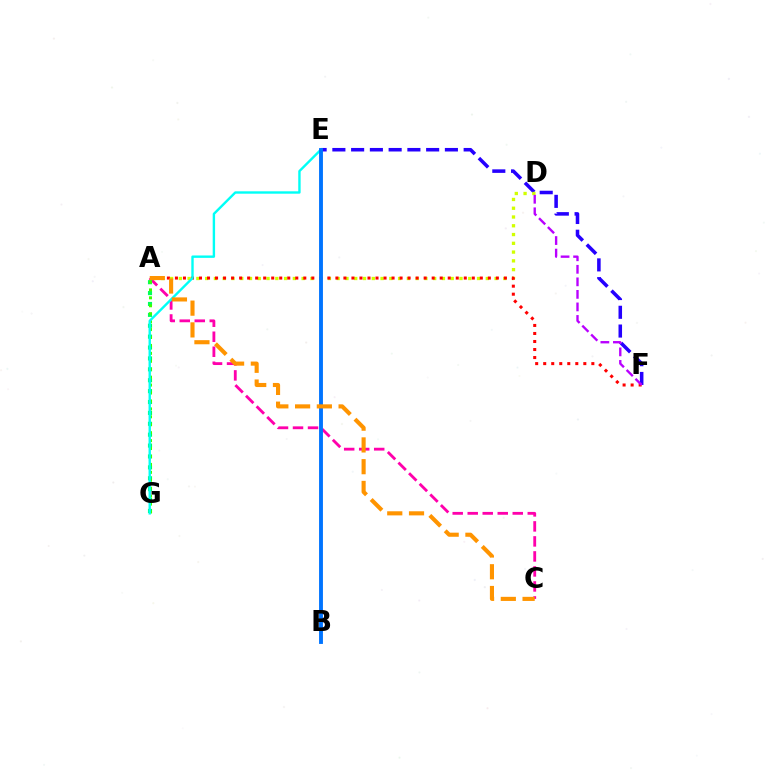{('A', 'C'): [{'color': '#ff00ac', 'line_style': 'dashed', 'thickness': 2.04}, {'color': '#ff9400', 'line_style': 'dashed', 'thickness': 2.96}], ('E', 'F'): [{'color': '#2500ff', 'line_style': 'dashed', 'thickness': 2.55}], ('A', 'G'): [{'color': '#00ff5c', 'line_style': 'dotted', 'thickness': 2.96}, {'color': '#3dff00', 'line_style': 'dotted', 'thickness': 2.16}], ('A', 'D'): [{'color': '#d1ff00', 'line_style': 'dotted', 'thickness': 2.38}], ('A', 'F'): [{'color': '#ff0000', 'line_style': 'dotted', 'thickness': 2.18}], ('E', 'G'): [{'color': '#00fff6', 'line_style': 'solid', 'thickness': 1.72}], ('B', 'E'): [{'color': '#0074ff', 'line_style': 'solid', 'thickness': 2.79}], ('D', 'F'): [{'color': '#b900ff', 'line_style': 'dashed', 'thickness': 1.7}]}